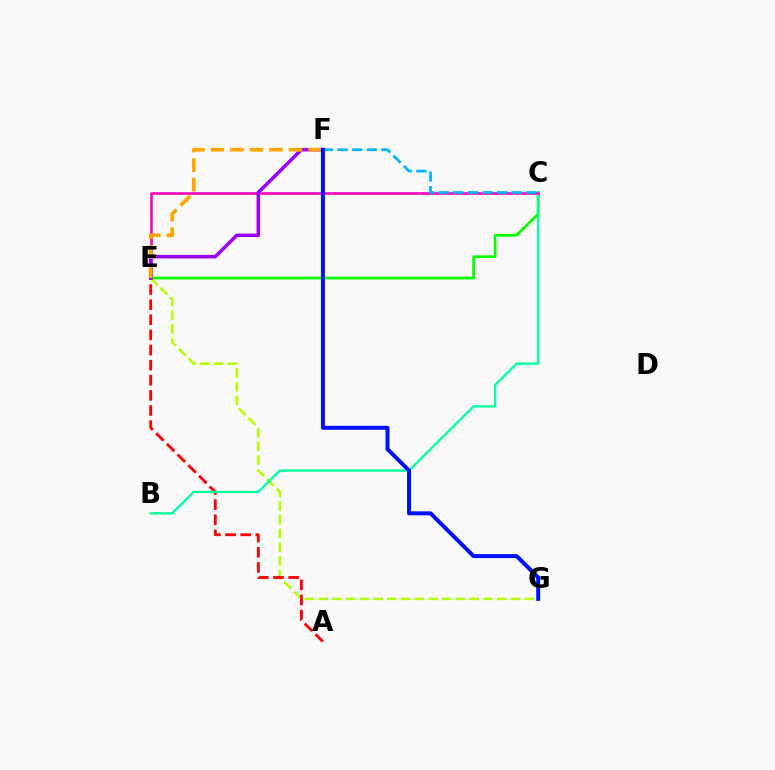{('C', 'E'): [{'color': '#08ff00', 'line_style': 'solid', 'thickness': 1.97}, {'color': '#ff00bd', 'line_style': 'solid', 'thickness': 1.88}], ('E', 'G'): [{'color': '#b3ff00', 'line_style': 'dashed', 'thickness': 1.87}], ('A', 'E'): [{'color': '#ff0000', 'line_style': 'dashed', 'thickness': 2.05}], ('B', 'C'): [{'color': '#00ff9d', 'line_style': 'solid', 'thickness': 1.67}], ('E', 'F'): [{'color': '#9b00ff', 'line_style': 'solid', 'thickness': 2.52}, {'color': '#ffa500', 'line_style': 'dashed', 'thickness': 2.65}], ('C', 'F'): [{'color': '#00b5ff', 'line_style': 'dashed', 'thickness': 1.98}], ('F', 'G'): [{'color': '#0010ff', 'line_style': 'solid', 'thickness': 2.86}]}